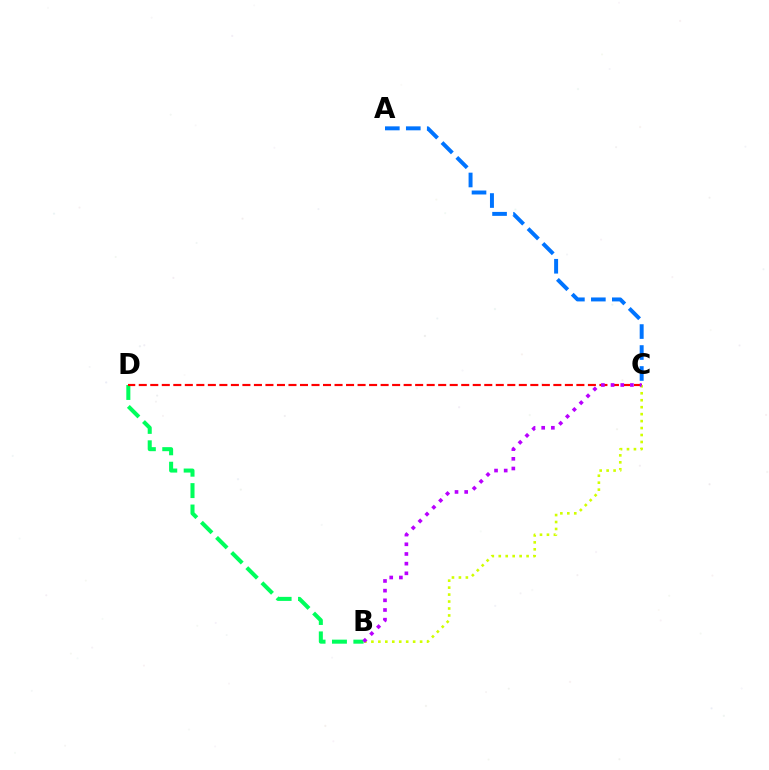{('A', 'C'): [{'color': '#0074ff', 'line_style': 'dashed', 'thickness': 2.85}], ('B', 'D'): [{'color': '#00ff5c', 'line_style': 'dashed', 'thickness': 2.91}], ('C', 'D'): [{'color': '#ff0000', 'line_style': 'dashed', 'thickness': 1.56}], ('B', 'C'): [{'color': '#d1ff00', 'line_style': 'dotted', 'thickness': 1.89}, {'color': '#b900ff', 'line_style': 'dotted', 'thickness': 2.63}]}